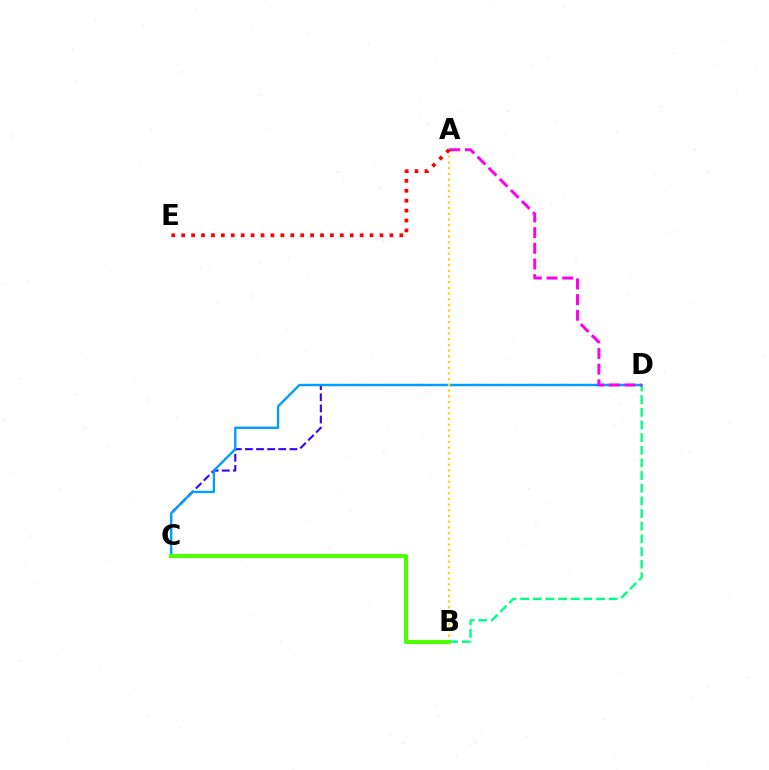{('C', 'D'): [{'color': '#3700ff', 'line_style': 'dashed', 'thickness': 1.51}, {'color': '#009eff', 'line_style': 'solid', 'thickness': 1.7}], ('B', 'D'): [{'color': '#00ff86', 'line_style': 'dashed', 'thickness': 1.72}], ('A', 'B'): [{'color': '#ffd500', 'line_style': 'dotted', 'thickness': 1.55}], ('A', 'D'): [{'color': '#ff00ed', 'line_style': 'dashed', 'thickness': 2.13}], ('A', 'E'): [{'color': '#ff0000', 'line_style': 'dotted', 'thickness': 2.69}], ('B', 'C'): [{'color': '#4fff00', 'line_style': 'solid', 'thickness': 2.91}]}